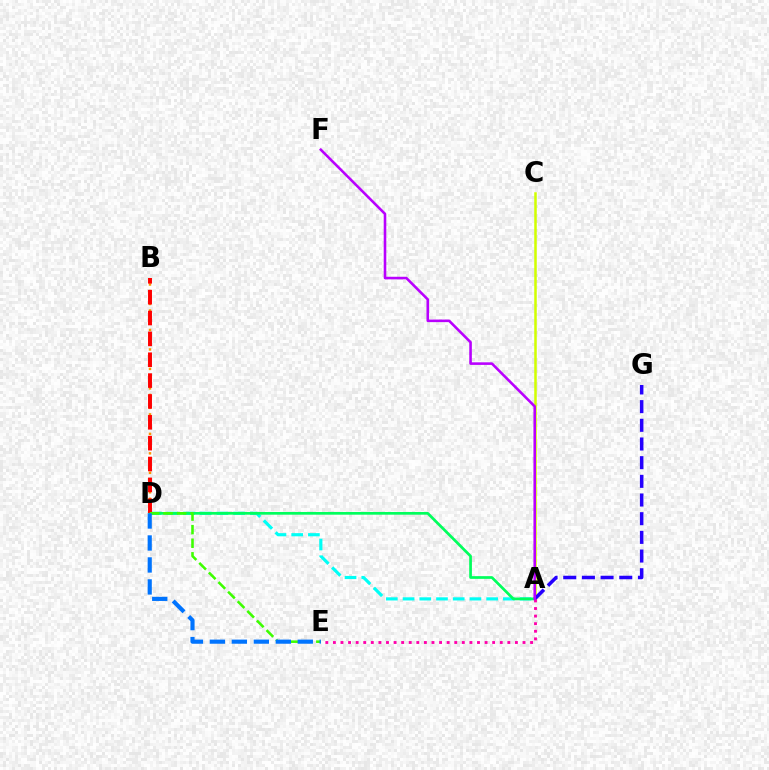{('A', 'D'): [{'color': '#00fff6', 'line_style': 'dashed', 'thickness': 2.27}, {'color': '#00ff5c', 'line_style': 'solid', 'thickness': 1.95}], ('A', 'C'): [{'color': '#d1ff00', 'line_style': 'solid', 'thickness': 1.81}], ('B', 'D'): [{'color': '#ff9400', 'line_style': 'dotted', 'thickness': 1.76}, {'color': '#ff0000', 'line_style': 'dashed', 'thickness': 2.83}], ('D', 'E'): [{'color': '#3dff00', 'line_style': 'dashed', 'thickness': 1.85}, {'color': '#0074ff', 'line_style': 'dashed', 'thickness': 2.99}], ('A', 'G'): [{'color': '#2500ff', 'line_style': 'dashed', 'thickness': 2.54}], ('A', 'E'): [{'color': '#ff00ac', 'line_style': 'dotted', 'thickness': 2.06}], ('A', 'F'): [{'color': '#b900ff', 'line_style': 'solid', 'thickness': 1.86}]}